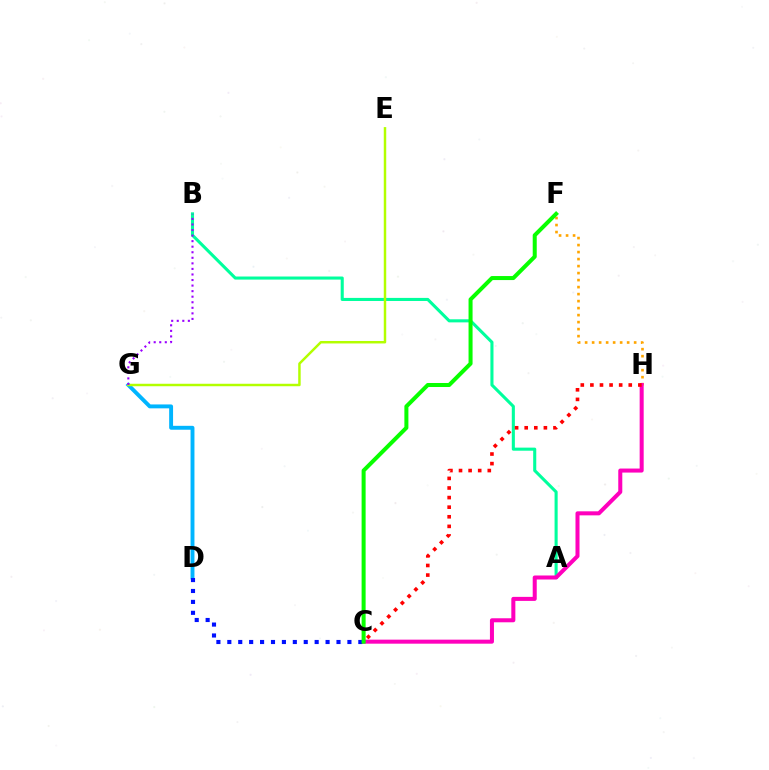{('F', 'H'): [{'color': '#ffa500', 'line_style': 'dotted', 'thickness': 1.9}], ('A', 'B'): [{'color': '#00ff9d', 'line_style': 'solid', 'thickness': 2.22}], ('D', 'G'): [{'color': '#00b5ff', 'line_style': 'solid', 'thickness': 2.81}], ('E', 'G'): [{'color': '#b3ff00', 'line_style': 'solid', 'thickness': 1.78}], ('C', 'H'): [{'color': '#ff00bd', 'line_style': 'solid', 'thickness': 2.9}, {'color': '#ff0000', 'line_style': 'dotted', 'thickness': 2.61}], ('C', 'D'): [{'color': '#0010ff', 'line_style': 'dotted', 'thickness': 2.97}], ('C', 'F'): [{'color': '#08ff00', 'line_style': 'solid', 'thickness': 2.89}], ('B', 'G'): [{'color': '#9b00ff', 'line_style': 'dotted', 'thickness': 1.51}]}